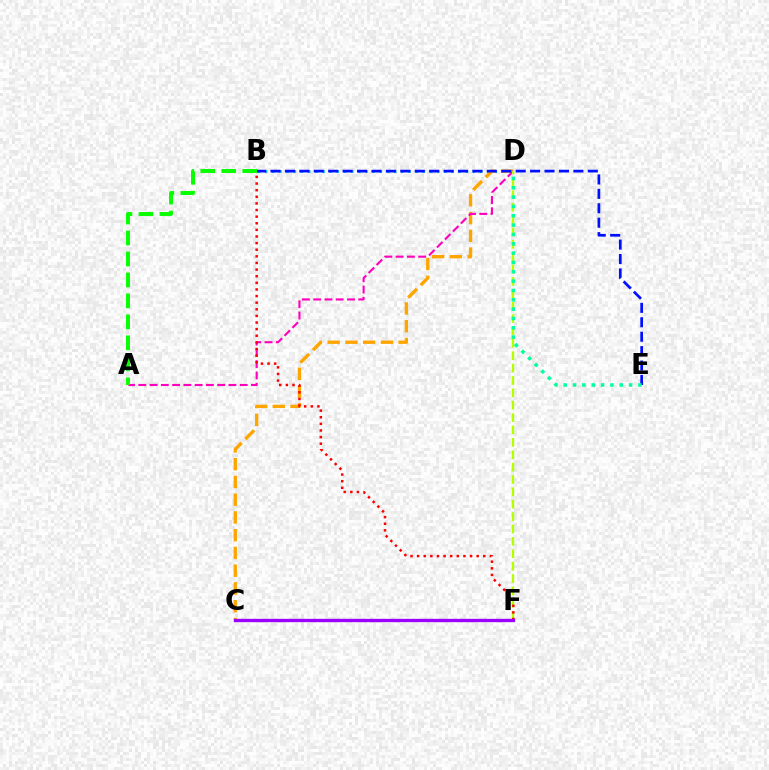{('B', 'D'): [{'color': '#00b5ff', 'line_style': 'dotted', 'thickness': 1.95}], ('C', 'D'): [{'color': '#ffa500', 'line_style': 'dashed', 'thickness': 2.41}], ('A', 'D'): [{'color': '#ff00bd', 'line_style': 'dashed', 'thickness': 1.53}], ('D', 'F'): [{'color': '#b3ff00', 'line_style': 'dashed', 'thickness': 1.68}], ('B', 'E'): [{'color': '#0010ff', 'line_style': 'dashed', 'thickness': 1.96}], ('D', 'E'): [{'color': '#00ff9d', 'line_style': 'dotted', 'thickness': 2.54}], ('B', 'F'): [{'color': '#ff0000', 'line_style': 'dotted', 'thickness': 1.8}], ('C', 'F'): [{'color': '#9b00ff', 'line_style': 'solid', 'thickness': 2.4}], ('A', 'B'): [{'color': '#08ff00', 'line_style': 'dashed', 'thickness': 2.85}]}